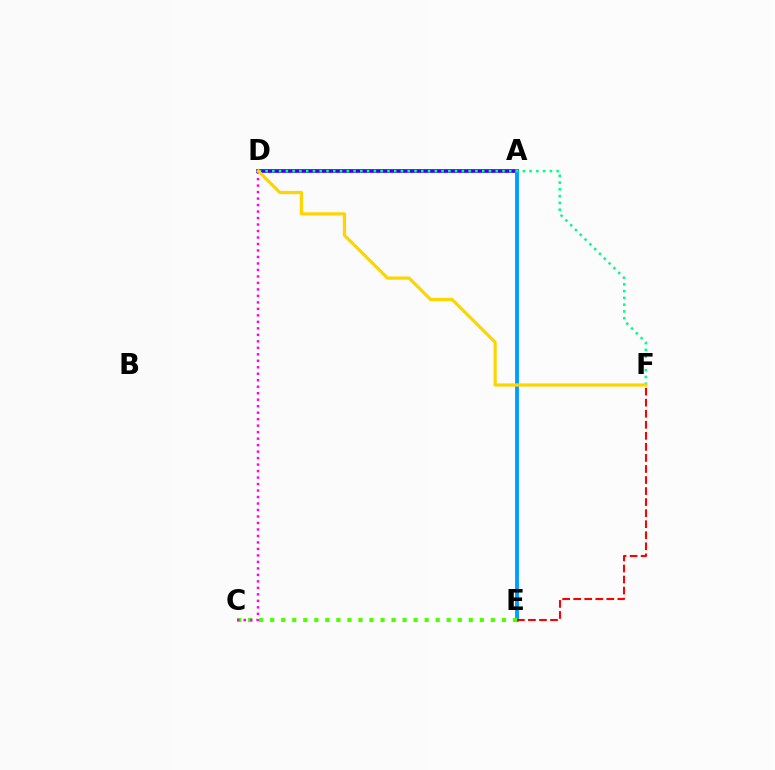{('A', 'D'): [{'color': '#3700ff', 'line_style': 'solid', 'thickness': 2.66}], ('A', 'E'): [{'color': '#009eff', 'line_style': 'solid', 'thickness': 2.78}], ('D', 'F'): [{'color': '#00ff86', 'line_style': 'dotted', 'thickness': 1.84}, {'color': '#ffd500', 'line_style': 'solid', 'thickness': 2.31}], ('C', 'E'): [{'color': '#4fff00', 'line_style': 'dotted', 'thickness': 3.0}], ('E', 'F'): [{'color': '#ff0000', 'line_style': 'dashed', 'thickness': 1.5}], ('C', 'D'): [{'color': '#ff00ed', 'line_style': 'dotted', 'thickness': 1.76}]}